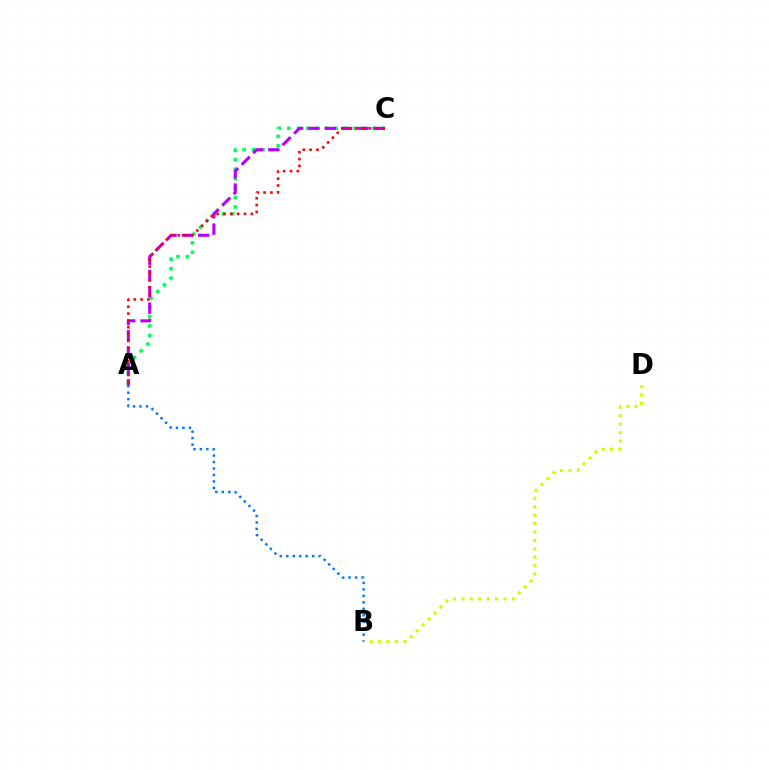{('A', 'C'): [{'color': '#00ff5c', 'line_style': 'dotted', 'thickness': 2.57}, {'color': '#b900ff', 'line_style': 'dashed', 'thickness': 2.22}, {'color': '#ff0000', 'line_style': 'dotted', 'thickness': 1.86}], ('A', 'B'): [{'color': '#0074ff', 'line_style': 'dotted', 'thickness': 1.76}], ('B', 'D'): [{'color': '#d1ff00', 'line_style': 'dotted', 'thickness': 2.29}]}